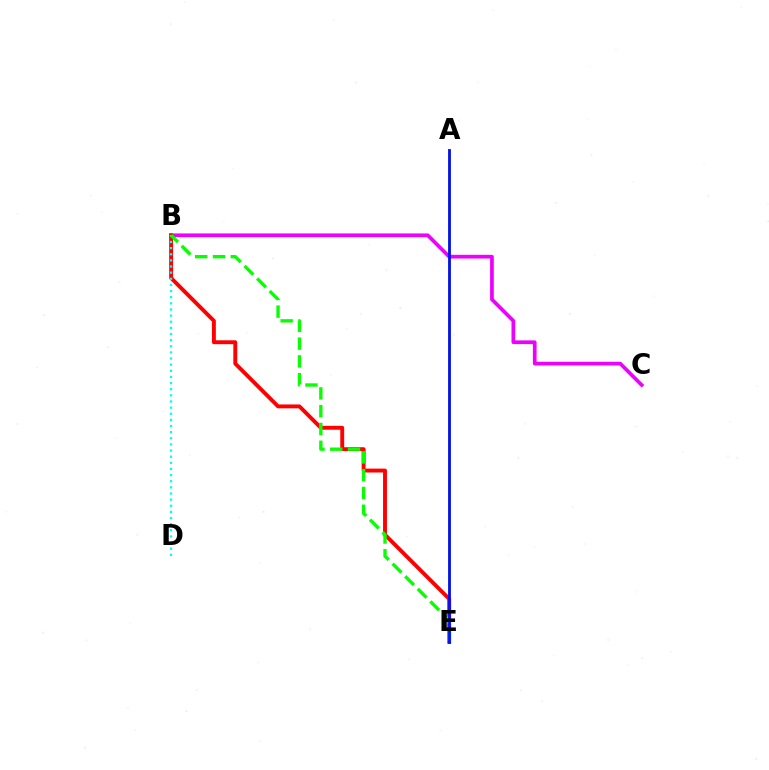{('A', 'E'): [{'color': '#fcf500', 'line_style': 'solid', 'thickness': 2.11}, {'color': '#0010ff', 'line_style': 'solid', 'thickness': 2.02}], ('B', 'C'): [{'color': '#ee00ff', 'line_style': 'solid', 'thickness': 2.66}], ('B', 'E'): [{'color': '#ff0000', 'line_style': 'solid', 'thickness': 2.81}, {'color': '#08ff00', 'line_style': 'dashed', 'thickness': 2.42}], ('B', 'D'): [{'color': '#00fff6', 'line_style': 'dotted', 'thickness': 1.67}]}